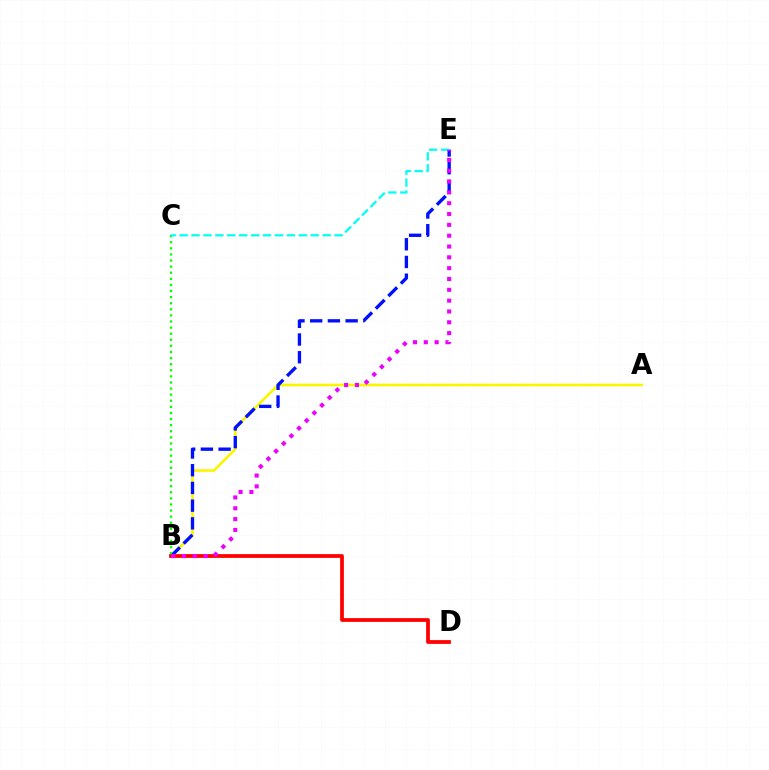{('A', 'B'): [{'color': '#fcf500', 'line_style': 'solid', 'thickness': 1.89}], ('B', 'E'): [{'color': '#0010ff', 'line_style': 'dashed', 'thickness': 2.41}, {'color': '#ee00ff', 'line_style': 'dotted', 'thickness': 2.94}], ('B', 'D'): [{'color': '#ff0000', 'line_style': 'solid', 'thickness': 2.71}], ('B', 'C'): [{'color': '#08ff00', 'line_style': 'dotted', 'thickness': 1.66}], ('C', 'E'): [{'color': '#00fff6', 'line_style': 'dashed', 'thickness': 1.62}]}